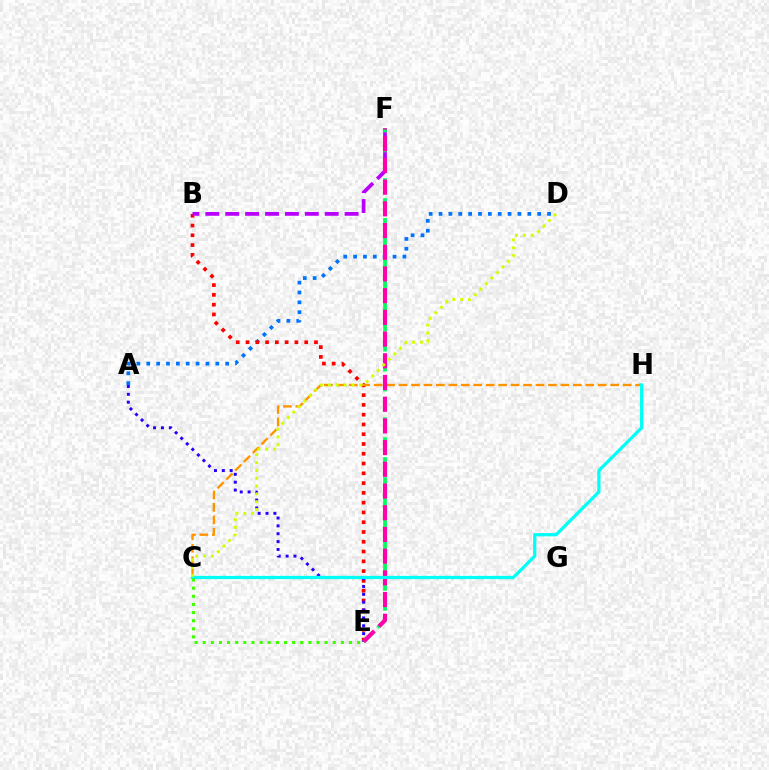{('A', 'D'): [{'color': '#0074ff', 'line_style': 'dotted', 'thickness': 2.68}], ('B', 'E'): [{'color': '#ff0000', 'line_style': 'dotted', 'thickness': 2.66}], ('C', 'H'): [{'color': '#ff9400', 'line_style': 'dashed', 'thickness': 1.69}, {'color': '#00fff6', 'line_style': 'solid', 'thickness': 2.33}], ('A', 'E'): [{'color': '#2500ff', 'line_style': 'dotted', 'thickness': 2.14}], ('B', 'F'): [{'color': '#b900ff', 'line_style': 'dashed', 'thickness': 2.7}], ('E', 'F'): [{'color': '#00ff5c', 'line_style': 'dashed', 'thickness': 2.71}, {'color': '#ff00ac', 'line_style': 'dashed', 'thickness': 2.95}], ('C', 'D'): [{'color': '#d1ff00', 'line_style': 'dotted', 'thickness': 2.13}], ('C', 'E'): [{'color': '#3dff00', 'line_style': 'dotted', 'thickness': 2.21}]}